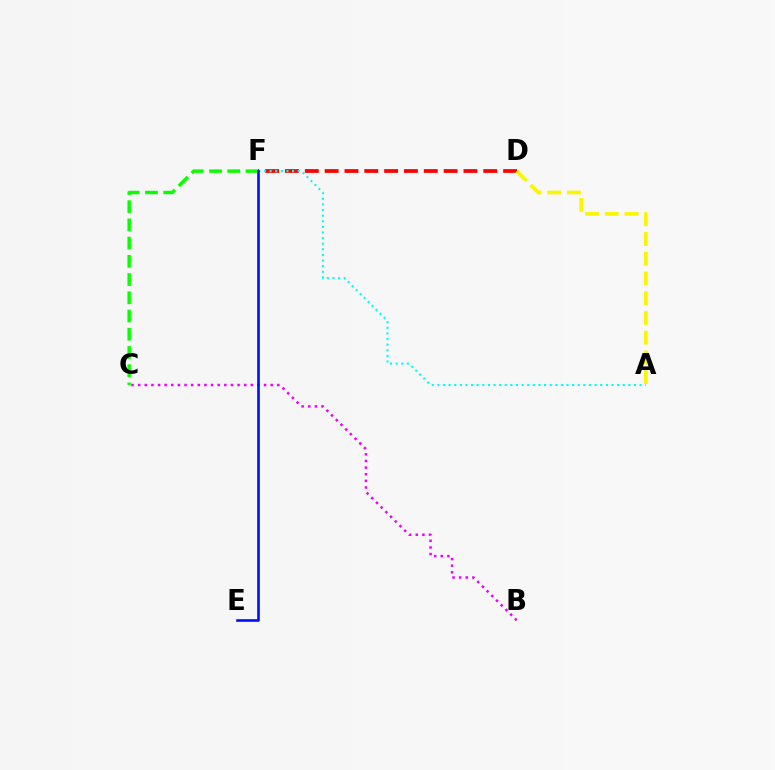{('C', 'F'): [{'color': '#08ff00', 'line_style': 'dashed', 'thickness': 2.48}], ('D', 'F'): [{'color': '#ff0000', 'line_style': 'dashed', 'thickness': 2.69}], ('A', 'F'): [{'color': '#00fff6', 'line_style': 'dotted', 'thickness': 1.53}], ('A', 'D'): [{'color': '#fcf500', 'line_style': 'dashed', 'thickness': 2.68}], ('B', 'C'): [{'color': '#ee00ff', 'line_style': 'dotted', 'thickness': 1.8}], ('E', 'F'): [{'color': '#0010ff', 'line_style': 'solid', 'thickness': 1.89}]}